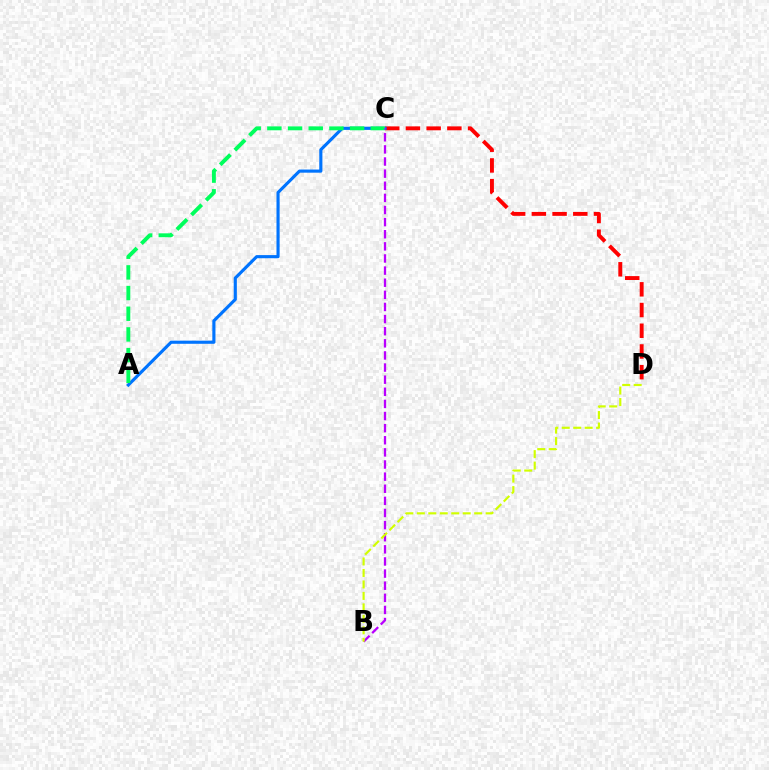{('C', 'D'): [{'color': '#ff0000', 'line_style': 'dashed', 'thickness': 2.81}], ('A', 'C'): [{'color': '#0074ff', 'line_style': 'solid', 'thickness': 2.26}, {'color': '#00ff5c', 'line_style': 'dashed', 'thickness': 2.81}], ('B', 'C'): [{'color': '#b900ff', 'line_style': 'dashed', 'thickness': 1.65}], ('B', 'D'): [{'color': '#d1ff00', 'line_style': 'dashed', 'thickness': 1.56}]}